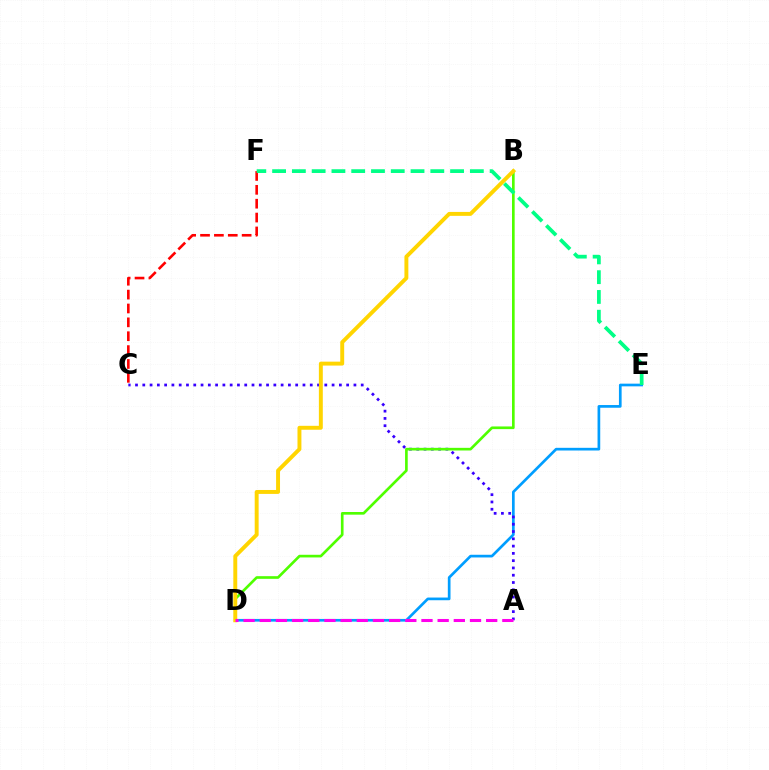{('D', 'E'): [{'color': '#009eff', 'line_style': 'solid', 'thickness': 1.94}], ('A', 'C'): [{'color': '#3700ff', 'line_style': 'dotted', 'thickness': 1.98}], ('B', 'D'): [{'color': '#4fff00', 'line_style': 'solid', 'thickness': 1.92}, {'color': '#ffd500', 'line_style': 'solid', 'thickness': 2.83}], ('C', 'F'): [{'color': '#ff0000', 'line_style': 'dashed', 'thickness': 1.88}], ('A', 'D'): [{'color': '#ff00ed', 'line_style': 'dashed', 'thickness': 2.2}], ('E', 'F'): [{'color': '#00ff86', 'line_style': 'dashed', 'thickness': 2.69}]}